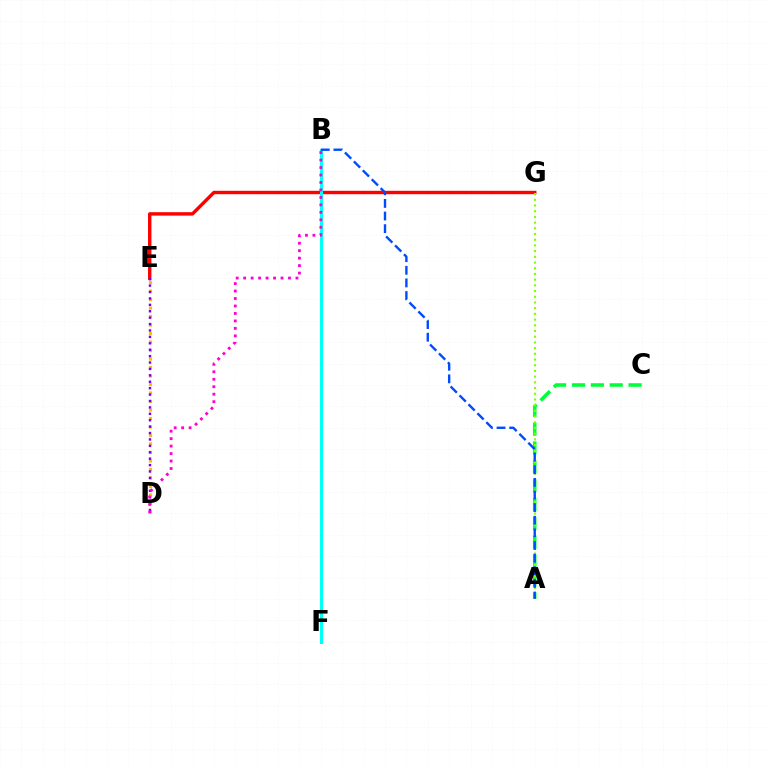{('D', 'E'): [{'color': '#ffbd00', 'line_style': 'dotted', 'thickness': 2.31}, {'color': '#7200ff', 'line_style': 'dotted', 'thickness': 1.74}], ('E', 'G'): [{'color': '#ff0000', 'line_style': 'solid', 'thickness': 2.46}], ('A', 'C'): [{'color': '#00ff39', 'line_style': 'dashed', 'thickness': 2.56}], ('B', 'F'): [{'color': '#00fff6', 'line_style': 'solid', 'thickness': 2.15}], ('A', 'G'): [{'color': '#84ff00', 'line_style': 'dotted', 'thickness': 1.55}], ('A', 'B'): [{'color': '#004bff', 'line_style': 'dashed', 'thickness': 1.72}], ('B', 'D'): [{'color': '#ff00cf', 'line_style': 'dotted', 'thickness': 2.03}]}